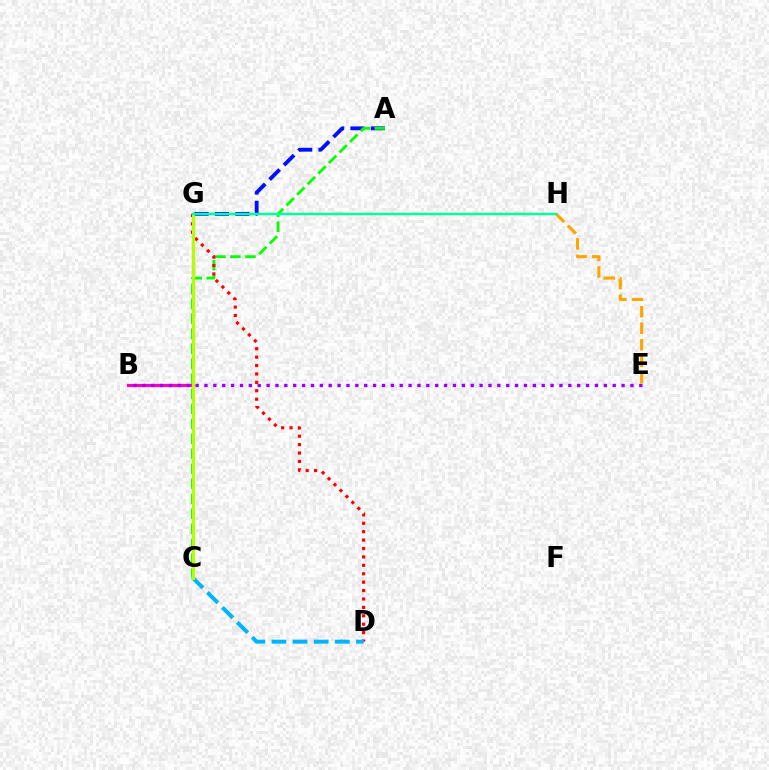{('B', 'G'): [{'color': '#ff00bd', 'line_style': 'solid', 'thickness': 2.27}], ('A', 'G'): [{'color': '#0010ff', 'line_style': 'dashed', 'thickness': 2.77}], ('A', 'C'): [{'color': '#08ff00', 'line_style': 'dashed', 'thickness': 2.04}], ('B', 'E'): [{'color': '#9b00ff', 'line_style': 'dotted', 'thickness': 2.41}], ('E', 'H'): [{'color': '#ffa500', 'line_style': 'dashed', 'thickness': 2.24}], ('D', 'G'): [{'color': '#ff0000', 'line_style': 'dotted', 'thickness': 2.29}], ('C', 'D'): [{'color': '#00b5ff', 'line_style': 'dashed', 'thickness': 2.87}], ('C', 'G'): [{'color': '#b3ff00', 'line_style': 'solid', 'thickness': 2.22}], ('G', 'H'): [{'color': '#00ff9d', 'line_style': 'solid', 'thickness': 1.8}]}